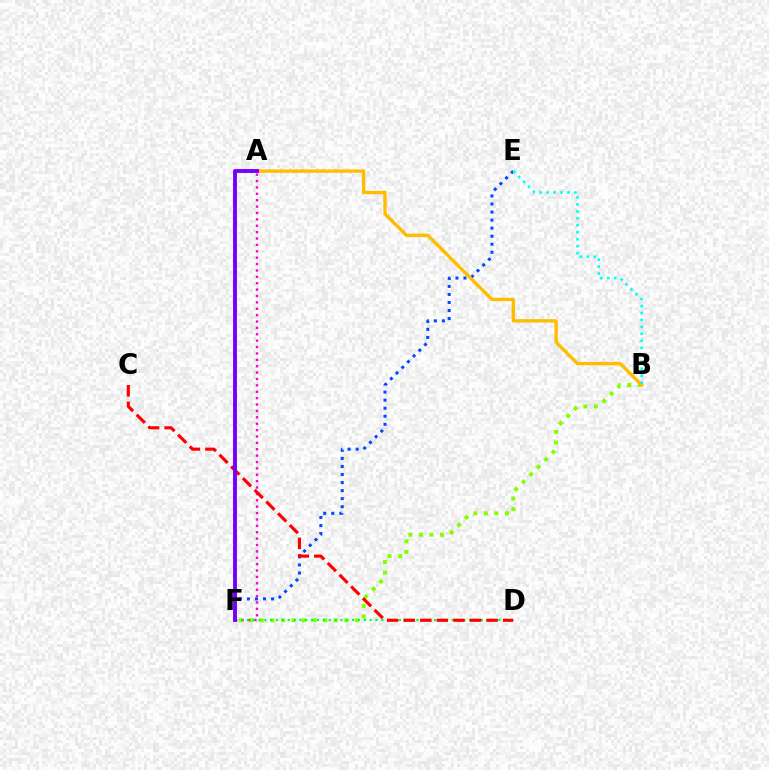{('B', 'F'): [{'color': '#84ff00', 'line_style': 'dotted', 'thickness': 2.87}], ('E', 'F'): [{'color': '#004bff', 'line_style': 'dotted', 'thickness': 2.19}], ('A', 'B'): [{'color': '#ffbd00', 'line_style': 'solid', 'thickness': 2.41}], ('A', 'F'): [{'color': '#ff00cf', 'line_style': 'dotted', 'thickness': 1.73}, {'color': '#7200ff', 'line_style': 'solid', 'thickness': 2.8}], ('D', 'F'): [{'color': '#00ff39', 'line_style': 'dotted', 'thickness': 1.59}], ('C', 'D'): [{'color': '#ff0000', 'line_style': 'dashed', 'thickness': 2.25}], ('B', 'E'): [{'color': '#00fff6', 'line_style': 'dotted', 'thickness': 1.89}]}